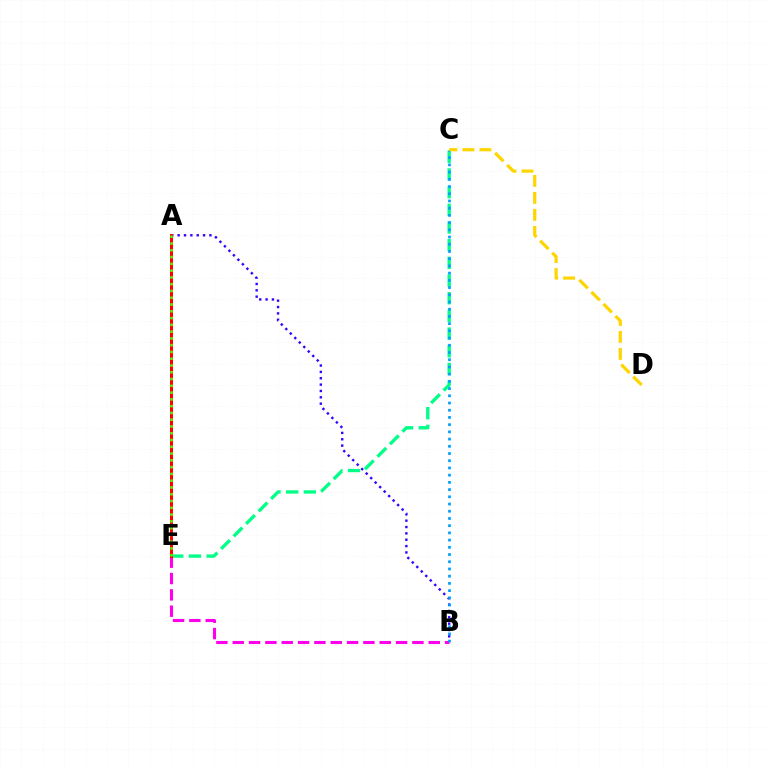{('C', 'E'): [{'color': '#00ff86', 'line_style': 'dashed', 'thickness': 2.4}], ('A', 'B'): [{'color': '#3700ff', 'line_style': 'dotted', 'thickness': 1.73}], ('B', 'E'): [{'color': '#ff00ed', 'line_style': 'dashed', 'thickness': 2.22}], ('B', 'C'): [{'color': '#009eff', 'line_style': 'dotted', 'thickness': 1.96}], ('A', 'E'): [{'color': '#ff0000', 'line_style': 'solid', 'thickness': 2.15}, {'color': '#4fff00', 'line_style': 'dotted', 'thickness': 1.84}], ('C', 'D'): [{'color': '#ffd500', 'line_style': 'dashed', 'thickness': 2.31}]}